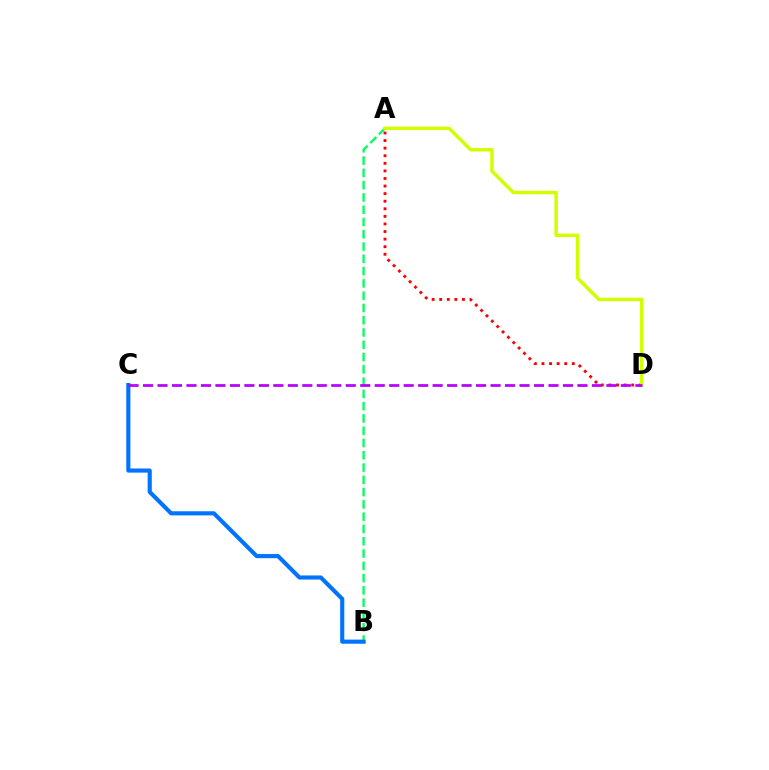{('A', 'B'): [{'color': '#00ff5c', 'line_style': 'dashed', 'thickness': 1.67}], ('A', 'D'): [{'color': '#ff0000', 'line_style': 'dotted', 'thickness': 2.06}, {'color': '#d1ff00', 'line_style': 'solid', 'thickness': 2.49}], ('B', 'C'): [{'color': '#0074ff', 'line_style': 'solid', 'thickness': 2.97}], ('C', 'D'): [{'color': '#b900ff', 'line_style': 'dashed', 'thickness': 1.97}]}